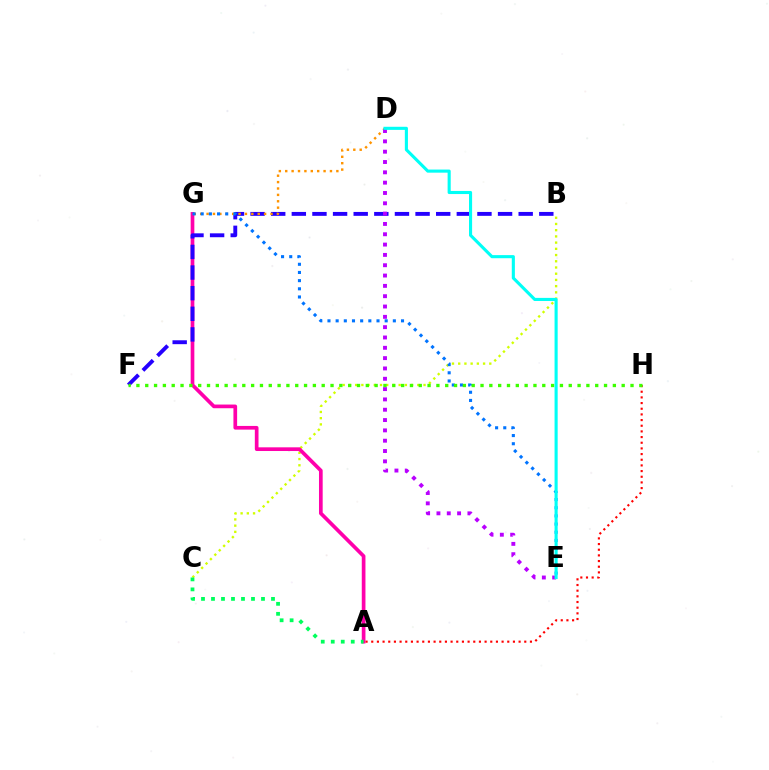{('B', 'C'): [{'color': '#d1ff00', 'line_style': 'dotted', 'thickness': 1.69}], ('A', 'G'): [{'color': '#ff00ac', 'line_style': 'solid', 'thickness': 2.65}], ('B', 'F'): [{'color': '#2500ff', 'line_style': 'dashed', 'thickness': 2.8}], ('D', 'G'): [{'color': '#ff9400', 'line_style': 'dotted', 'thickness': 1.74}], ('E', 'G'): [{'color': '#0074ff', 'line_style': 'dotted', 'thickness': 2.22}], ('A', 'H'): [{'color': '#ff0000', 'line_style': 'dotted', 'thickness': 1.54}], ('D', 'E'): [{'color': '#b900ff', 'line_style': 'dotted', 'thickness': 2.8}, {'color': '#00fff6', 'line_style': 'solid', 'thickness': 2.24}], ('F', 'H'): [{'color': '#3dff00', 'line_style': 'dotted', 'thickness': 2.4}], ('A', 'C'): [{'color': '#00ff5c', 'line_style': 'dotted', 'thickness': 2.72}]}